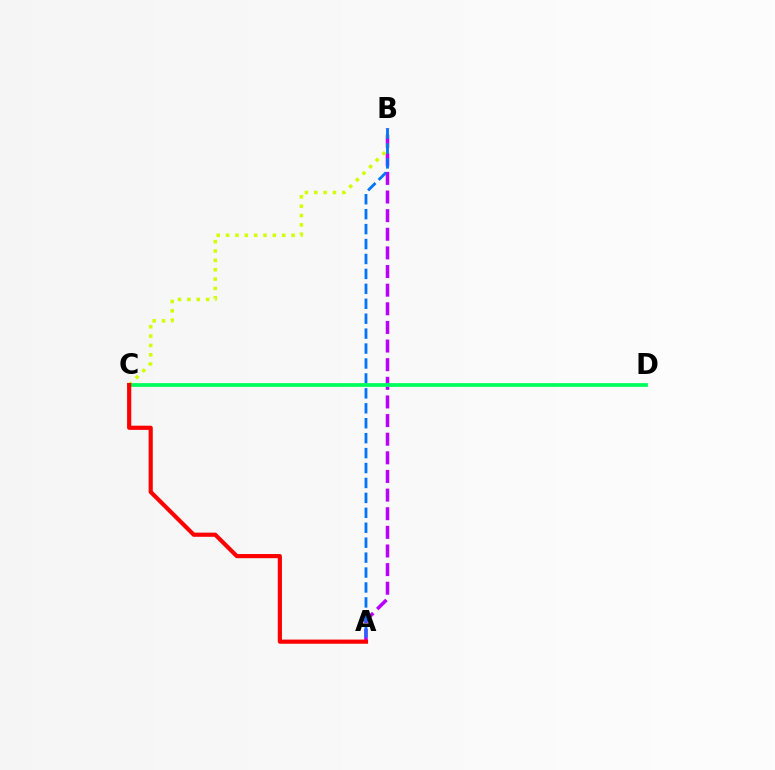{('A', 'B'): [{'color': '#b900ff', 'line_style': 'dashed', 'thickness': 2.53}, {'color': '#0074ff', 'line_style': 'dashed', 'thickness': 2.03}], ('B', 'C'): [{'color': '#d1ff00', 'line_style': 'dotted', 'thickness': 2.54}], ('C', 'D'): [{'color': '#00ff5c', 'line_style': 'solid', 'thickness': 2.7}], ('A', 'C'): [{'color': '#ff0000', 'line_style': 'solid', 'thickness': 2.99}]}